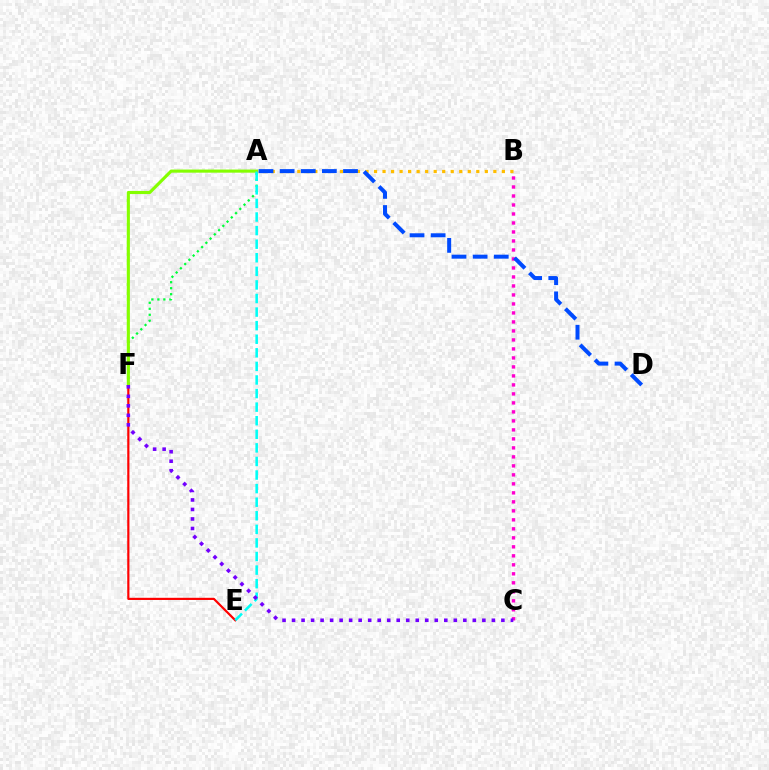{('A', 'F'): [{'color': '#00ff39', 'line_style': 'dotted', 'thickness': 1.63}, {'color': '#84ff00', 'line_style': 'solid', 'thickness': 2.25}], ('E', 'F'): [{'color': '#ff0000', 'line_style': 'solid', 'thickness': 1.57}], ('A', 'E'): [{'color': '#00fff6', 'line_style': 'dashed', 'thickness': 1.84}], ('B', 'C'): [{'color': '#ff00cf', 'line_style': 'dotted', 'thickness': 2.44}], ('A', 'B'): [{'color': '#ffbd00', 'line_style': 'dotted', 'thickness': 2.32}], ('A', 'D'): [{'color': '#004bff', 'line_style': 'dashed', 'thickness': 2.87}], ('C', 'F'): [{'color': '#7200ff', 'line_style': 'dotted', 'thickness': 2.59}]}